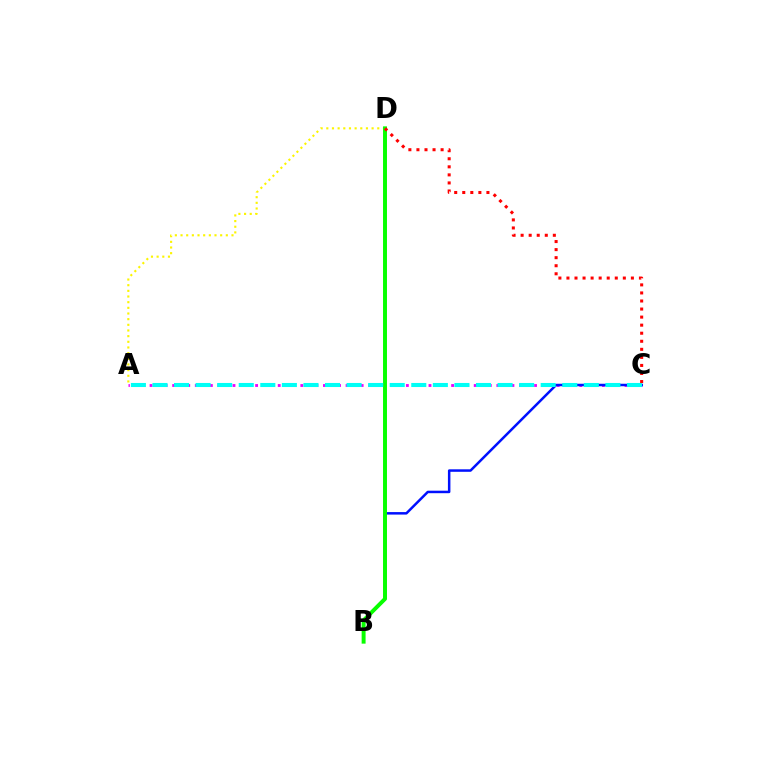{('A', 'C'): [{'color': '#ee00ff', 'line_style': 'dotted', 'thickness': 2.05}, {'color': '#00fff6', 'line_style': 'dashed', 'thickness': 2.93}], ('A', 'D'): [{'color': '#fcf500', 'line_style': 'dotted', 'thickness': 1.54}], ('B', 'C'): [{'color': '#0010ff', 'line_style': 'solid', 'thickness': 1.8}], ('B', 'D'): [{'color': '#08ff00', 'line_style': 'solid', 'thickness': 2.84}], ('C', 'D'): [{'color': '#ff0000', 'line_style': 'dotted', 'thickness': 2.19}]}